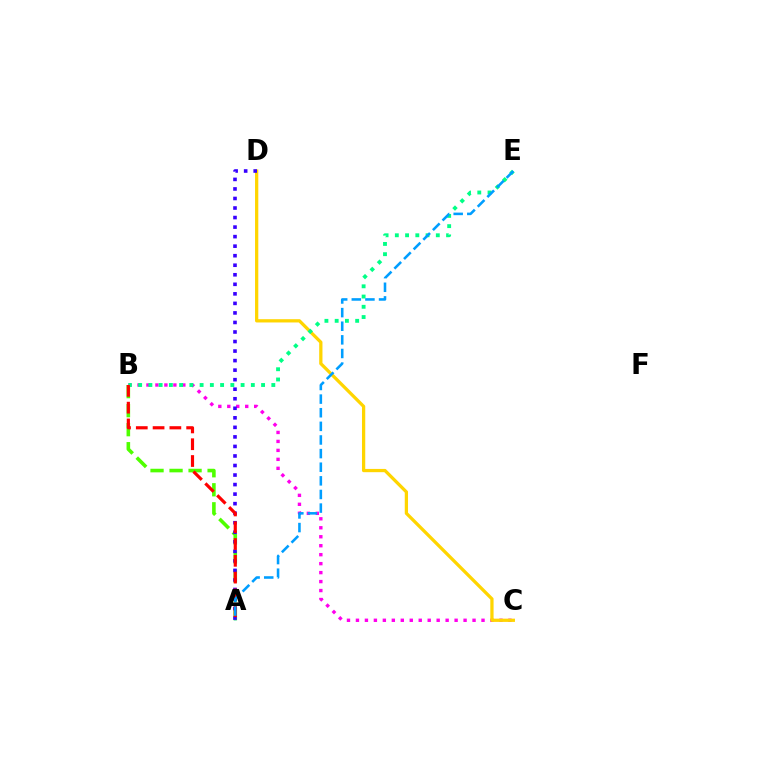{('B', 'C'): [{'color': '#ff00ed', 'line_style': 'dotted', 'thickness': 2.44}], ('C', 'D'): [{'color': '#ffd500', 'line_style': 'solid', 'thickness': 2.35}], ('A', 'B'): [{'color': '#4fff00', 'line_style': 'dashed', 'thickness': 2.58}, {'color': '#ff0000', 'line_style': 'dashed', 'thickness': 2.28}], ('B', 'E'): [{'color': '#00ff86', 'line_style': 'dotted', 'thickness': 2.78}], ('A', 'D'): [{'color': '#3700ff', 'line_style': 'dotted', 'thickness': 2.59}], ('A', 'E'): [{'color': '#009eff', 'line_style': 'dashed', 'thickness': 1.85}]}